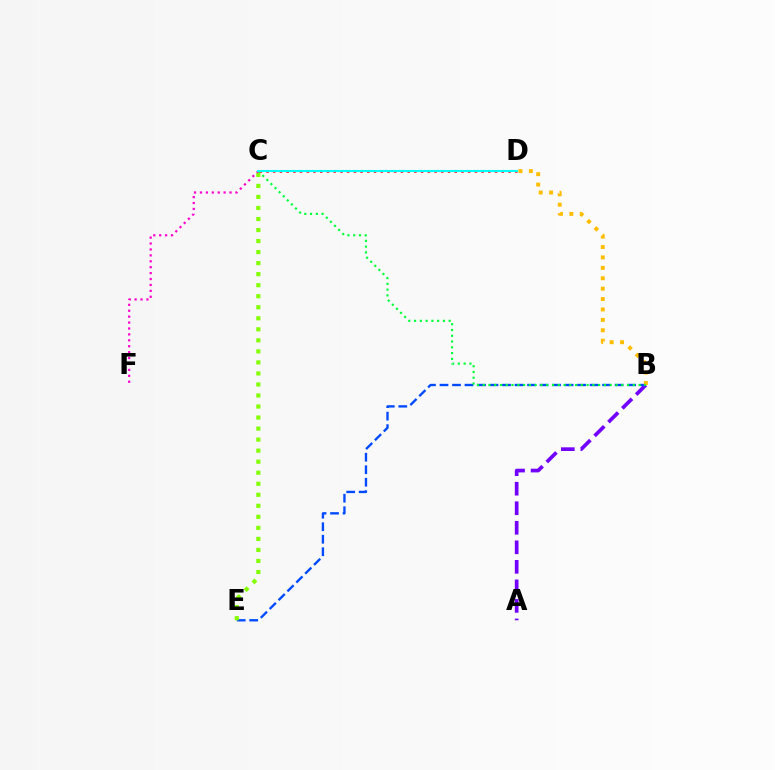{('C', 'D'): [{'color': '#ff0000', 'line_style': 'dotted', 'thickness': 1.83}, {'color': '#00fff6', 'line_style': 'solid', 'thickness': 1.5}], ('A', 'B'): [{'color': '#7200ff', 'line_style': 'dashed', 'thickness': 2.65}], ('B', 'E'): [{'color': '#004bff', 'line_style': 'dashed', 'thickness': 1.7}], ('B', 'D'): [{'color': '#ffbd00', 'line_style': 'dotted', 'thickness': 2.83}], ('B', 'C'): [{'color': '#00ff39', 'line_style': 'dotted', 'thickness': 1.57}], ('C', 'E'): [{'color': '#84ff00', 'line_style': 'dotted', 'thickness': 3.0}], ('C', 'F'): [{'color': '#ff00cf', 'line_style': 'dotted', 'thickness': 1.61}]}